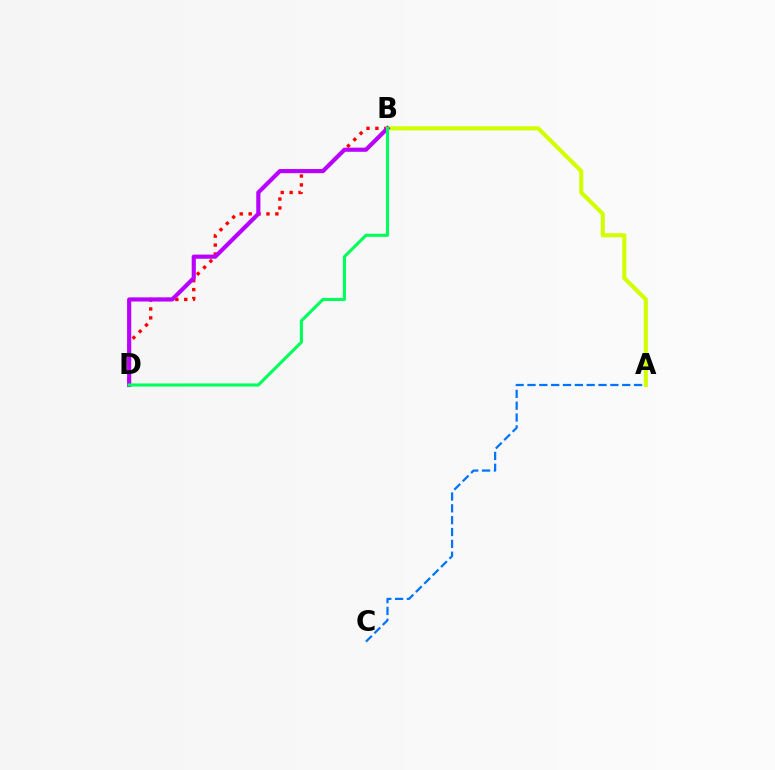{('A', 'C'): [{'color': '#0074ff', 'line_style': 'dashed', 'thickness': 1.61}], ('B', 'D'): [{'color': '#ff0000', 'line_style': 'dotted', 'thickness': 2.42}, {'color': '#b900ff', 'line_style': 'solid', 'thickness': 2.98}, {'color': '#00ff5c', 'line_style': 'solid', 'thickness': 2.24}], ('A', 'B'): [{'color': '#d1ff00', 'line_style': 'solid', 'thickness': 2.97}]}